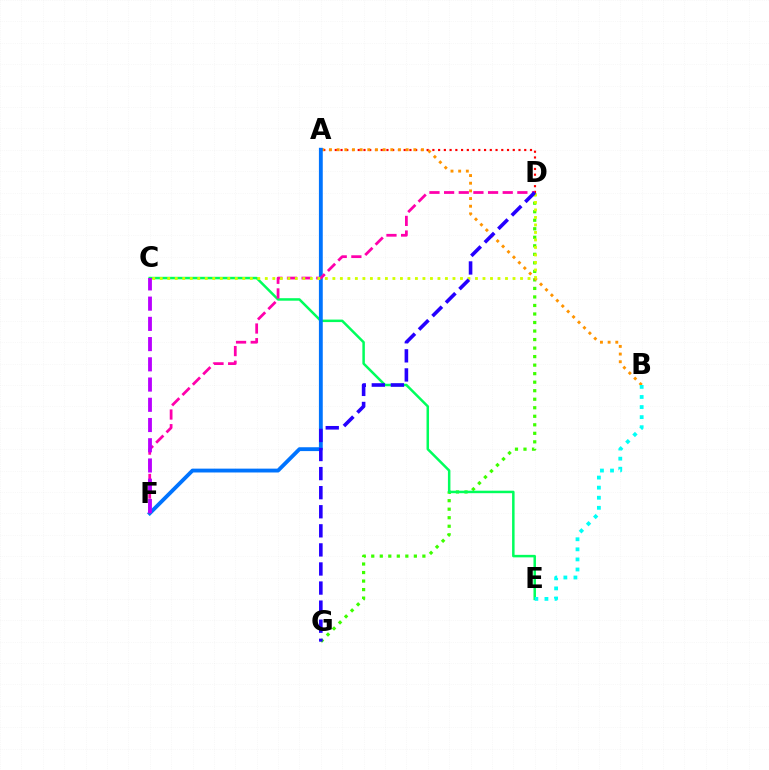{('D', 'G'): [{'color': '#3dff00', 'line_style': 'dotted', 'thickness': 2.32}, {'color': '#2500ff', 'line_style': 'dashed', 'thickness': 2.59}], ('C', 'E'): [{'color': '#00ff5c', 'line_style': 'solid', 'thickness': 1.8}], ('A', 'D'): [{'color': '#ff0000', 'line_style': 'dotted', 'thickness': 1.56}], ('A', 'B'): [{'color': '#ff9400', 'line_style': 'dotted', 'thickness': 2.08}], ('A', 'F'): [{'color': '#0074ff', 'line_style': 'solid', 'thickness': 2.77}], ('D', 'F'): [{'color': '#ff00ac', 'line_style': 'dashed', 'thickness': 1.99}], ('C', 'D'): [{'color': '#d1ff00', 'line_style': 'dotted', 'thickness': 2.04}], ('C', 'F'): [{'color': '#b900ff', 'line_style': 'dashed', 'thickness': 2.75}], ('B', 'E'): [{'color': '#00fff6', 'line_style': 'dotted', 'thickness': 2.74}]}